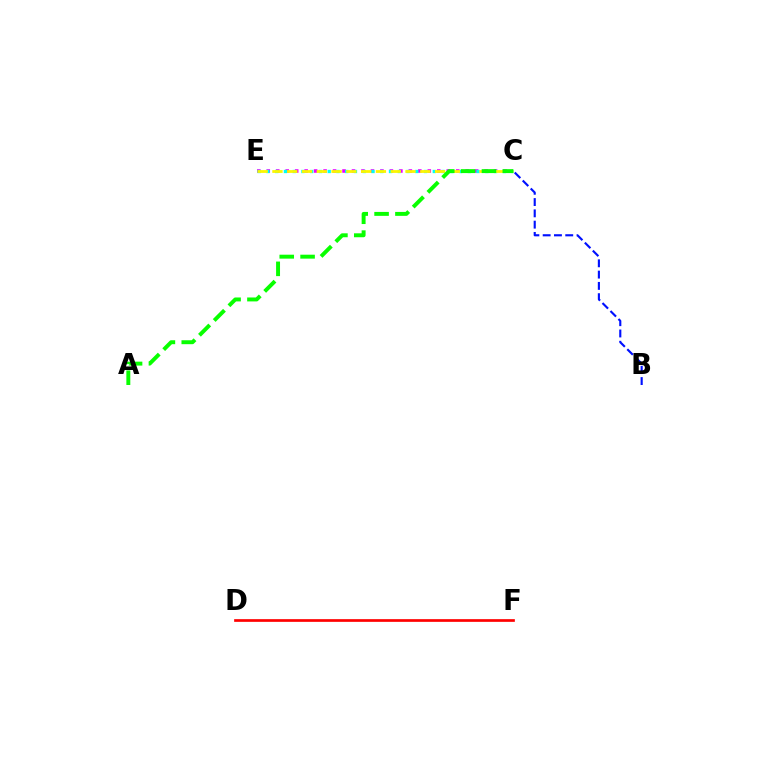{('D', 'F'): [{'color': '#ff0000', 'line_style': 'solid', 'thickness': 1.94}], ('C', 'E'): [{'color': '#ee00ff', 'line_style': 'dotted', 'thickness': 2.57}, {'color': '#00fff6', 'line_style': 'dotted', 'thickness': 2.38}, {'color': '#fcf500', 'line_style': 'dashed', 'thickness': 2.01}], ('A', 'C'): [{'color': '#08ff00', 'line_style': 'dashed', 'thickness': 2.83}], ('B', 'C'): [{'color': '#0010ff', 'line_style': 'dashed', 'thickness': 1.53}]}